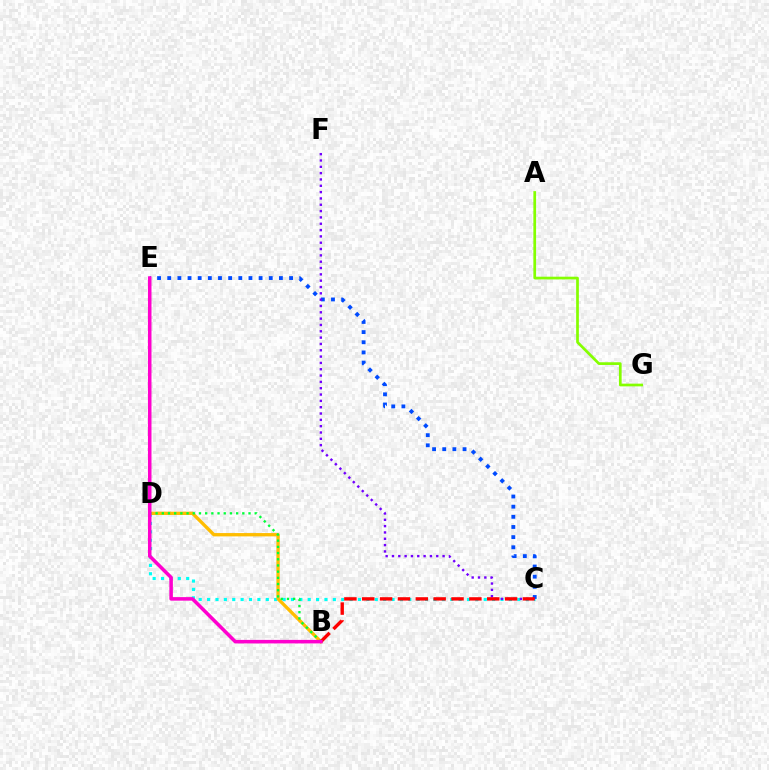{('C', 'D'): [{'color': '#00fff6', 'line_style': 'dotted', 'thickness': 2.28}], ('C', 'E'): [{'color': '#004bff', 'line_style': 'dotted', 'thickness': 2.76}], ('C', 'F'): [{'color': '#7200ff', 'line_style': 'dotted', 'thickness': 1.72}], ('B', 'D'): [{'color': '#ffbd00', 'line_style': 'solid', 'thickness': 2.39}, {'color': '#00ff39', 'line_style': 'dotted', 'thickness': 1.68}], ('B', 'C'): [{'color': '#ff0000', 'line_style': 'dashed', 'thickness': 2.43}], ('A', 'G'): [{'color': '#84ff00', 'line_style': 'solid', 'thickness': 1.95}], ('B', 'E'): [{'color': '#ff00cf', 'line_style': 'solid', 'thickness': 2.55}]}